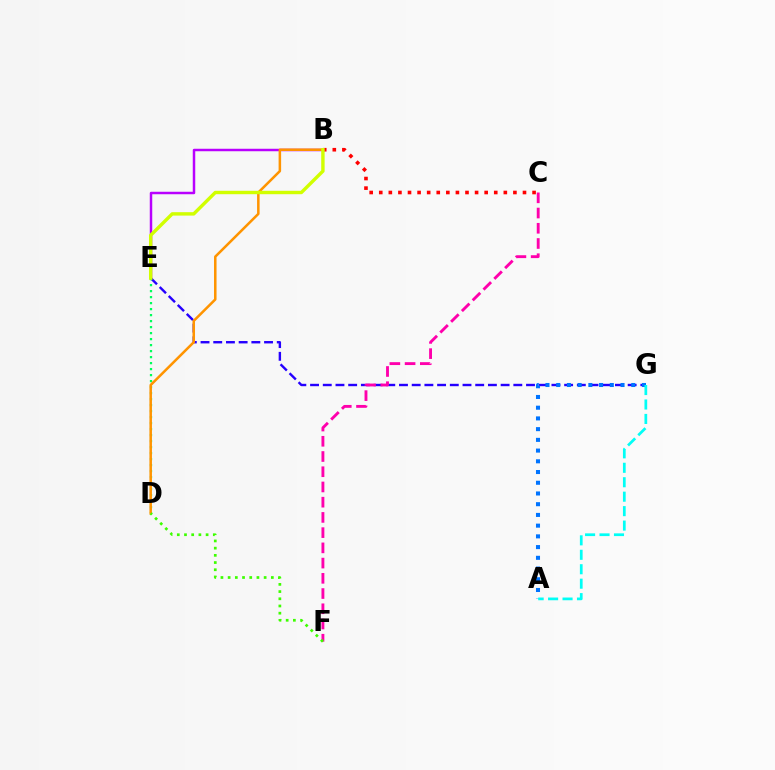{('E', 'G'): [{'color': '#2500ff', 'line_style': 'dashed', 'thickness': 1.73}], ('C', 'F'): [{'color': '#ff00ac', 'line_style': 'dashed', 'thickness': 2.07}], ('B', 'C'): [{'color': '#ff0000', 'line_style': 'dotted', 'thickness': 2.6}], ('A', 'G'): [{'color': '#0074ff', 'line_style': 'dotted', 'thickness': 2.91}, {'color': '#00fff6', 'line_style': 'dashed', 'thickness': 1.96}], ('B', 'E'): [{'color': '#b900ff', 'line_style': 'solid', 'thickness': 1.78}, {'color': '#d1ff00', 'line_style': 'solid', 'thickness': 2.46}], ('D', 'E'): [{'color': '#00ff5c', 'line_style': 'dotted', 'thickness': 1.63}], ('B', 'D'): [{'color': '#ff9400', 'line_style': 'solid', 'thickness': 1.82}], ('D', 'F'): [{'color': '#3dff00', 'line_style': 'dotted', 'thickness': 1.96}]}